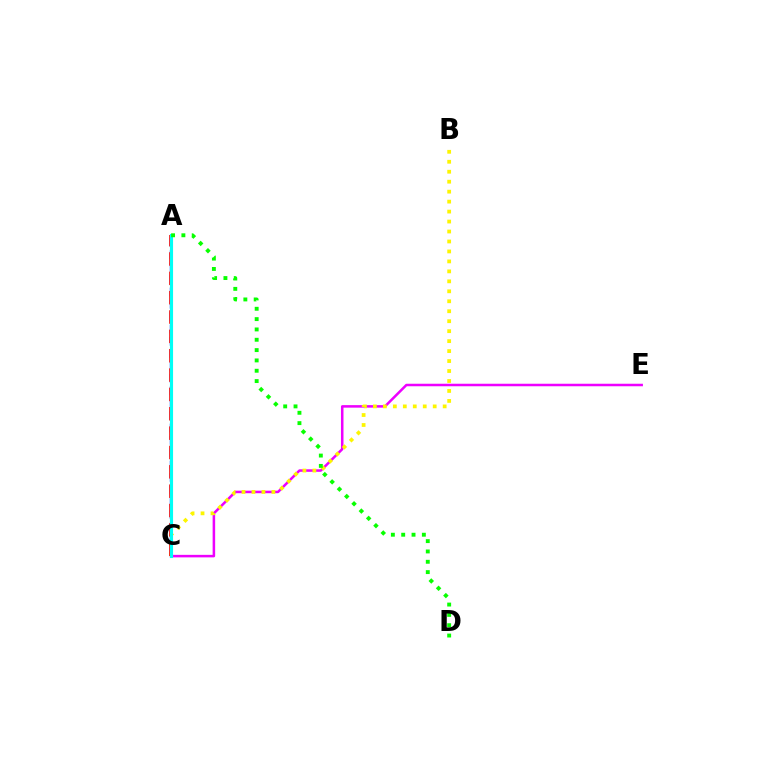{('A', 'C'): [{'color': '#0010ff', 'line_style': 'dashed', 'thickness': 1.68}, {'color': '#ff0000', 'line_style': 'dashed', 'thickness': 2.63}, {'color': '#00fff6', 'line_style': 'solid', 'thickness': 2.25}], ('C', 'E'): [{'color': '#ee00ff', 'line_style': 'solid', 'thickness': 1.81}], ('B', 'C'): [{'color': '#fcf500', 'line_style': 'dotted', 'thickness': 2.71}], ('A', 'D'): [{'color': '#08ff00', 'line_style': 'dotted', 'thickness': 2.81}]}